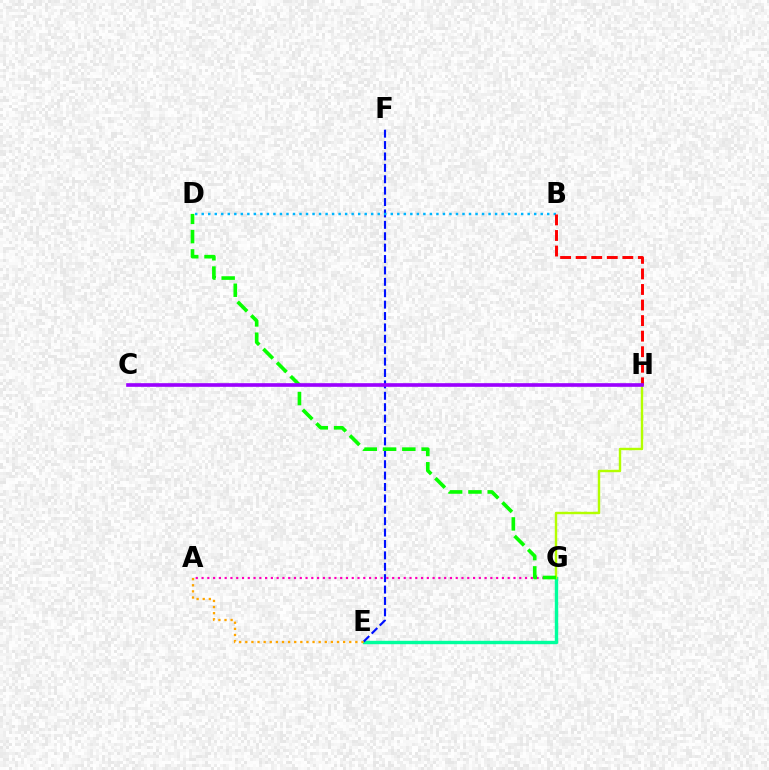{('A', 'G'): [{'color': '#ff00bd', 'line_style': 'dotted', 'thickness': 1.57}], ('E', 'G'): [{'color': '#00ff9d', 'line_style': 'solid', 'thickness': 2.45}], ('G', 'H'): [{'color': '#b3ff00', 'line_style': 'solid', 'thickness': 1.74}], ('E', 'F'): [{'color': '#0010ff', 'line_style': 'dashed', 'thickness': 1.55}], ('B', 'D'): [{'color': '#00b5ff', 'line_style': 'dotted', 'thickness': 1.77}], ('A', 'E'): [{'color': '#ffa500', 'line_style': 'dotted', 'thickness': 1.66}], ('D', 'G'): [{'color': '#08ff00', 'line_style': 'dashed', 'thickness': 2.62}], ('B', 'H'): [{'color': '#ff0000', 'line_style': 'dashed', 'thickness': 2.11}], ('C', 'H'): [{'color': '#9b00ff', 'line_style': 'solid', 'thickness': 2.62}]}